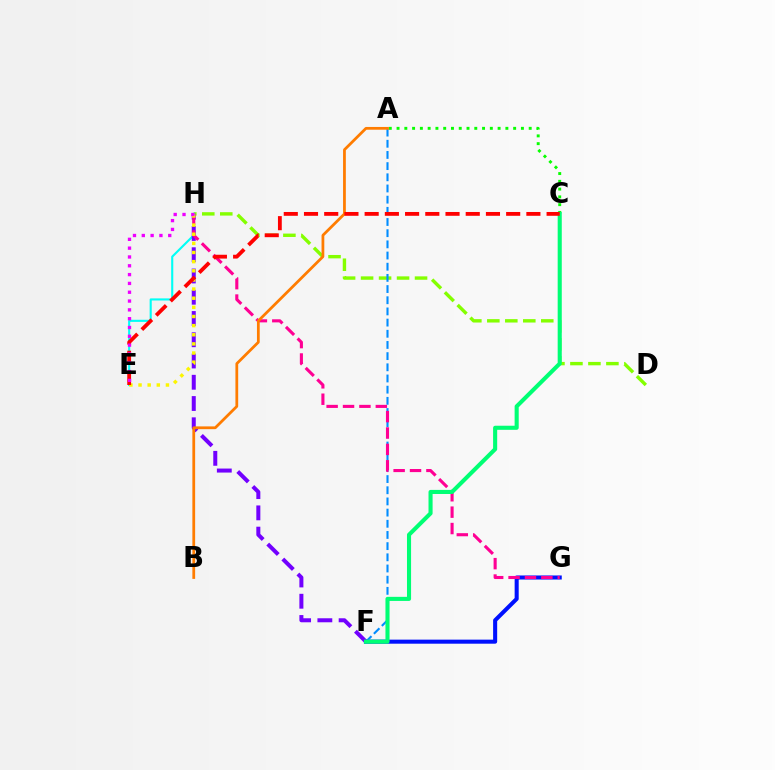{('A', 'C'): [{'color': '#08ff00', 'line_style': 'dotted', 'thickness': 2.11}], ('F', 'G'): [{'color': '#0010ff', 'line_style': 'solid', 'thickness': 2.92}], ('D', 'H'): [{'color': '#84ff00', 'line_style': 'dashed', 'thickness': 2.44}], ('A', 'F'): [{'color': '#008cff', 'line_style': 'dashed', 'thickness': 1.52}], ('E', 'H'): [{'color': '#00fff6', 'line_style': 'solid', 'thickness': 1.52}, {'color': '#fcf500', 'line_style': 'dotted', 'thickness': 2.48}, {'color': '#ee00ff', 'line_style': 'dotted', 'thickness': 2.4}], ('F', 'H'): [{'color': '#7200ff', 'line_style': 'dashed', 'thickness': 2.89}], ('G', 'H'): [{'color': '#ff0094', 'line_style': 'dashed', 'thickness': 2.23}], ('C', 'F'): [{'color': '#00ff74', 'line_style': 'solid', 'thickness': 2.94}], ('A', 'B'): [{'color': '#ff7c00', 'line_style': 'solid', 'thickness': 1.99}], ('C', 'E'): [{'color': '#ff0000', 'line_style': 'dashed', 'thickness': 2.75}]}